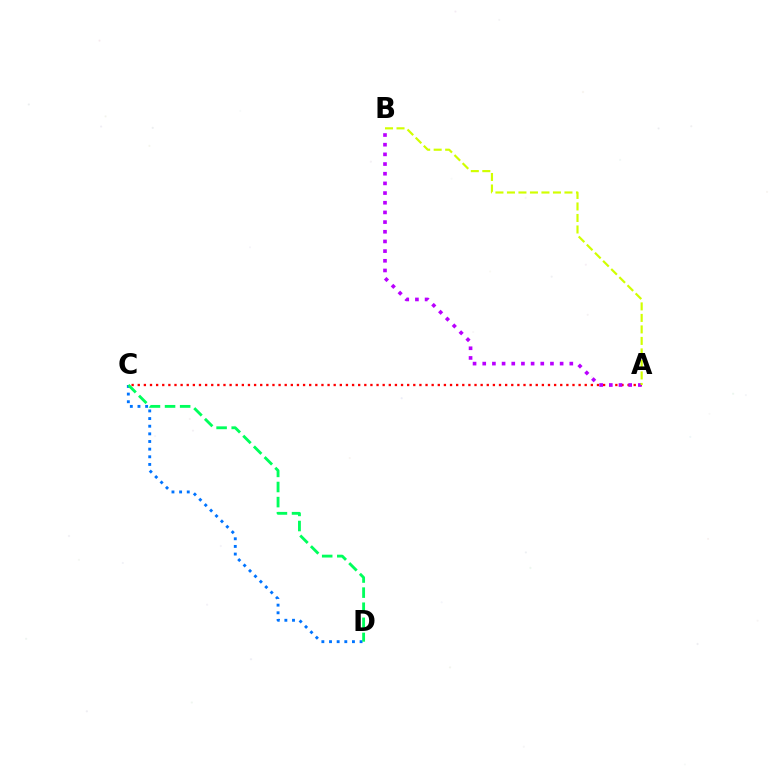{('A', 'C'): [{'color': '#ff0000', 'line_style': 'dotted', 'thickness': 1.66}], ('C', 'D'): [{'color': '#0074ff', 'line_style': 'dotted', 'thickness': 2.08}, {'color': '#00ff5c', 'line_style': 'dashed', 'thickness': 2.05}], ('A', 'B'): [{'color': '#b900ff', 'line_style': 'dotted', 'thickness': 2.63}, {'color': '#d1ff00', 'line_style': 'dashed', 'thickness': 1.56}]}